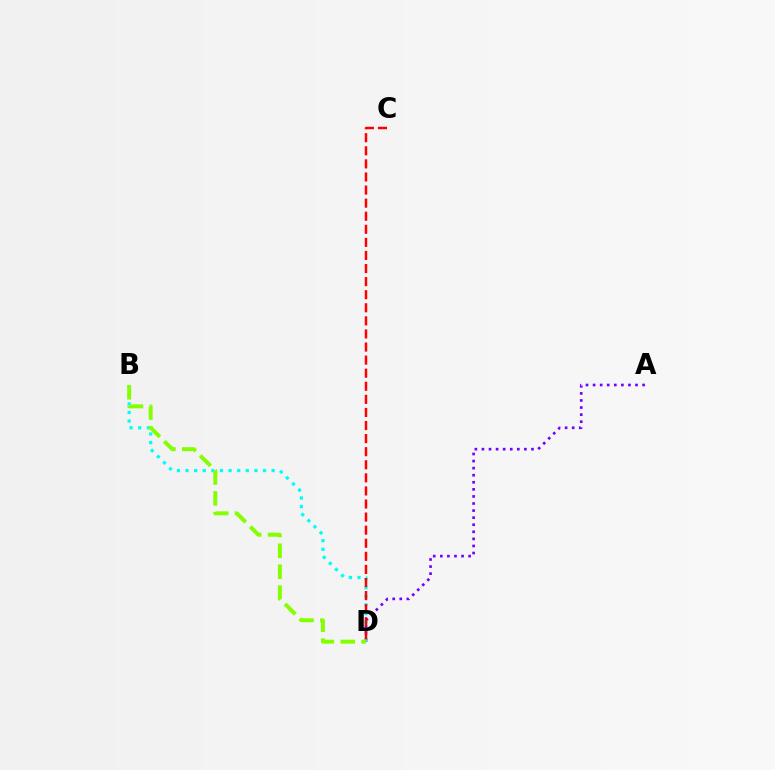{('A', 'D'): [{'color': '#7200ff', 'line_style': 'dotted', 'thickness': 1.92}], ('B', 'D'): [{'color': '#00fff6', 'line_style': 'dotted', 'thickness': 2.34}, {'color': '#84ff00', 'line_style': 'dashed', 'thickness': 2.84}], ('C', 'D'): [{'color': '#ff0000', 'line_style': 'dashed', 'thickness': 1.78}]}